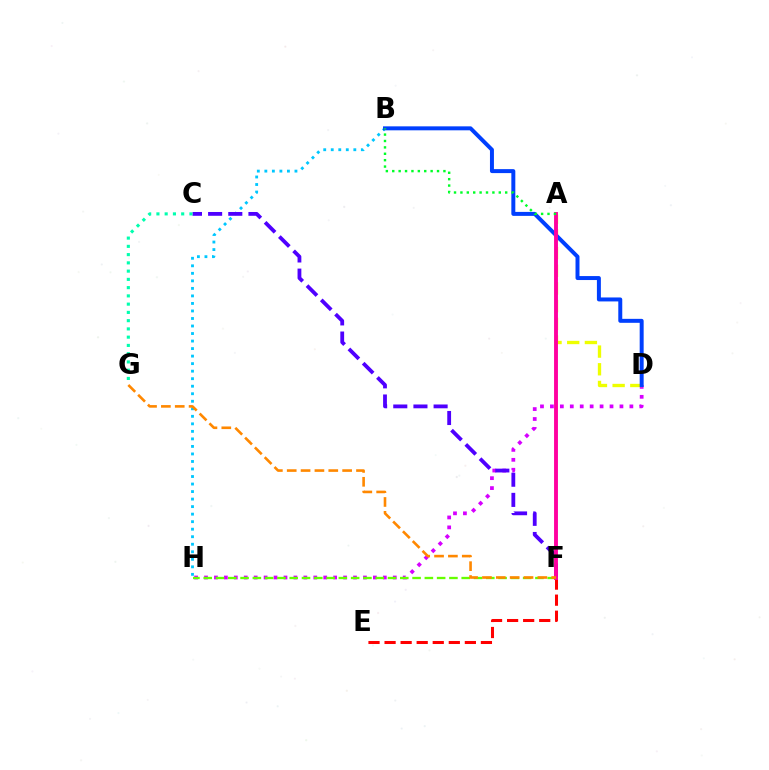{('E', 'F'): [{'color': '#ff0000', 'line_style': 'dashed', 'thickness': 2.18}], ('B', 'H'): [{'color': '#00c7ff', 'line_style': 'dotted', 'thickness': 2.04}], ('D', 'H'): [{'color': '#d600ff', 'line_style': 'dotted', 'thickness': 2.7}], ('A', 'D'): [{'color': '#eeff00', 'line_style': 'dashed', 'thickness': 2.4}], ('C', 'F'): [{'color': '#4f00ff', 'line_style': 'dashed', 'thickness': 2.74}], ('F', 'H'): [{'color': '#66ff00', 'line_style': 'dashed', 'thickness': 1.67}], ('B', 'D'): [{'color': '#003fff', 'line_style': 'solid', 'thickness': 2.86}], ('A', 'F'): [{'color': '#ff00a0', 'line_style': 'solid', 'thickness': 2.79}], ('F', 'G'): [{'color': '#ff8800', 'line_style': 'dashed', 'thickness': 1.88}], ('A', 'B'): [{'color': '#00ff27', 'line_style': 'dotted', 'thickness': 1.74}], ('C', 'G'): [{'color': '#00ffaf', 'line_style': 'dotted', 'thickness': 2.24}]}